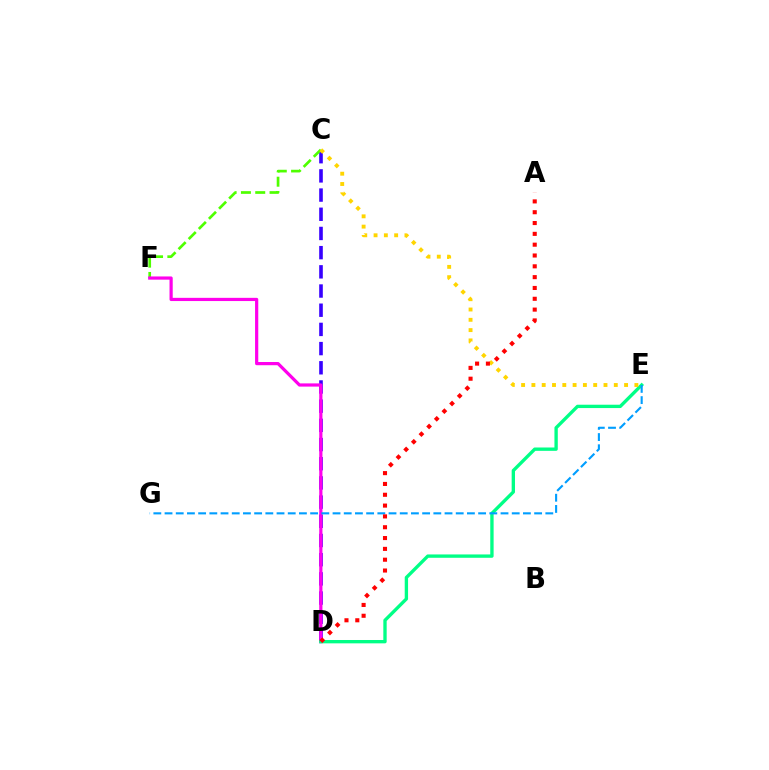{('C', 'D'): [{'color': '#3700ff', 'line_style': 'dashed', 'thickness': 2.61}], ('C', 'F'): [{'color': '#4fff00', 'line_style': 'dashed', 'thickness': 1.94}], ('D', 'F'): [{'color': '#ff00ed', 'line_style': 'solid', 'thickness': 2.31}], ('D', 'E'): [{'color': '#00ff86', 'line_style': 'solid', 'thickness': 2.41}], ('C', 'E'): [{'color': '#ffd500', 'line_style': 'dotted', 'thickness': 2.8}], ('E', 'G'): [{'color': '#009eff', 'line_style': 'dashed', 'thickness': 1.52}], ('A', 'D'): [{'color': '#ff0000', 'line_style': 'dotted', 'thickness': 2.94}]}